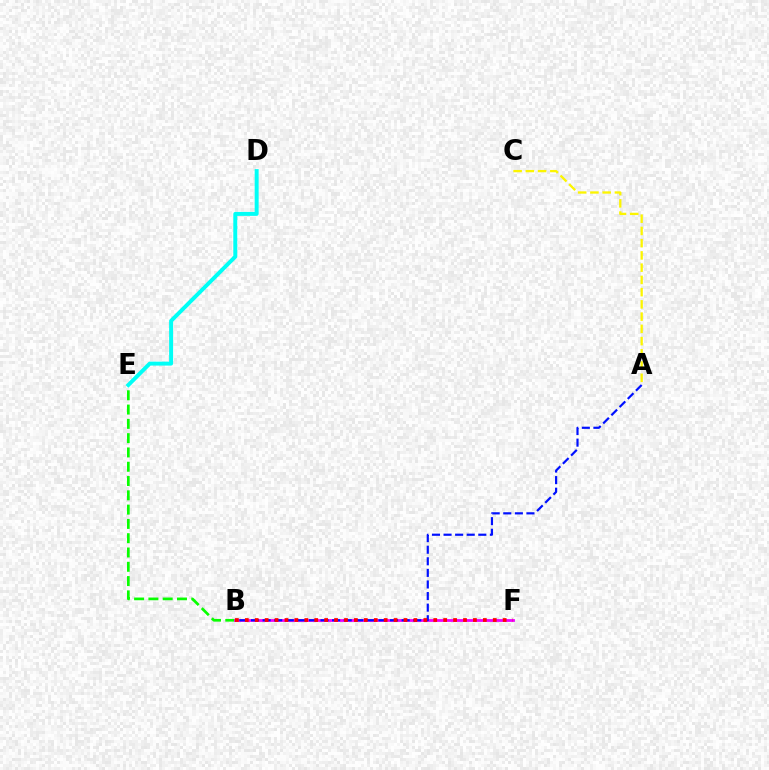{('B', 'E'): [{'color': '#08ff00', 'line_style': 'dashed', 'thickness': 1.94}], ('B', 'F'): [{'color': '#ee00ff', 'line_style': 'solid', 'thickness': 2.01}, {'color': '#ff0000', 'line_style': 'dotted', 'thickness': 2.69}], ('D', 'E'): [{'color': '#00fff6', 'line_style': 'solid', 'thickness': 2.85}], ('A', 'C'): [{'color': '#fcf500', 'line_style': 'dashed', 'thickness': 1.66}], ('A', 'B'): [{'color': '#0010ff', 'line_style': 'dashed', 'thickness': 1.57}]}